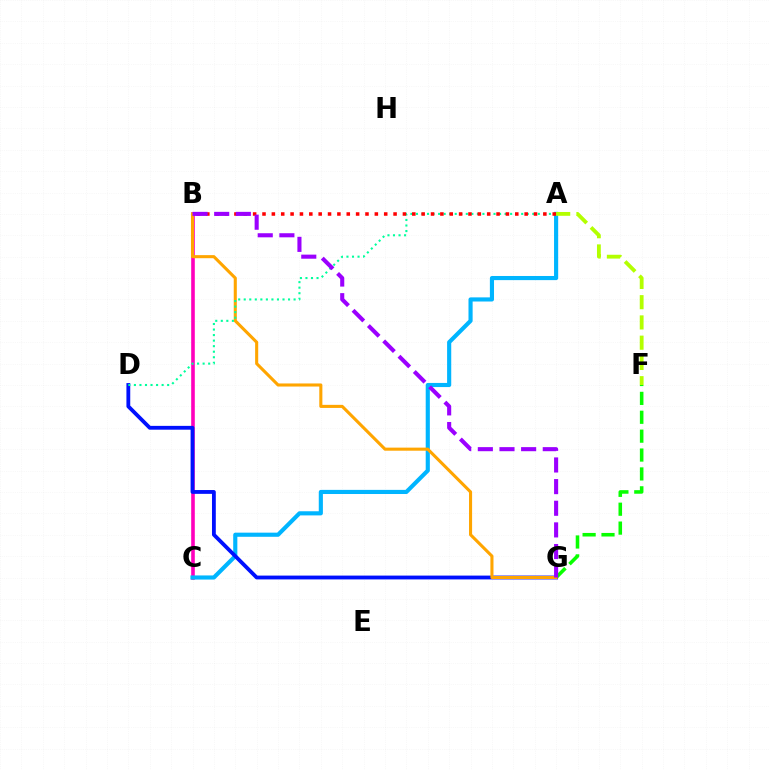{('B', 'C'): [{'color': '#ff00bd', 'line_style': 'solid', 'thickness': 2.6}], ('A', 'C'): [{'color': '#00b5ff', 'line_style': 'solid', 'thickness': 2.98}], ('F', 'G'): [{'color': '#08ff00', 'line_style': 'dashed', 'thickness': 2.57}], ('D', 'G'): [{'color': '#0010ff', 'line_style': 'solid', 'thickness': 2.75}], ('B', 'G'): [{'color': '#ffa500', 'line_style': 'solid', 'thickness': 2.22}, {'color': '#9b00ff', 'line_style': 'dashed', 'thickness': 2.94}], ('A', 'D'): [{'color': '#00ff9d', 'line_style': 'dotted', 'thickness': 1.51}], ('A', 'B'): [{'color': '#ff0000', 'line_style': 'dotted', 'thickness': 2.54}], ('A', 'F'): [{'color': '#b3ff00', 'line_style': 'dashed', 'thickness': 2.75}]}